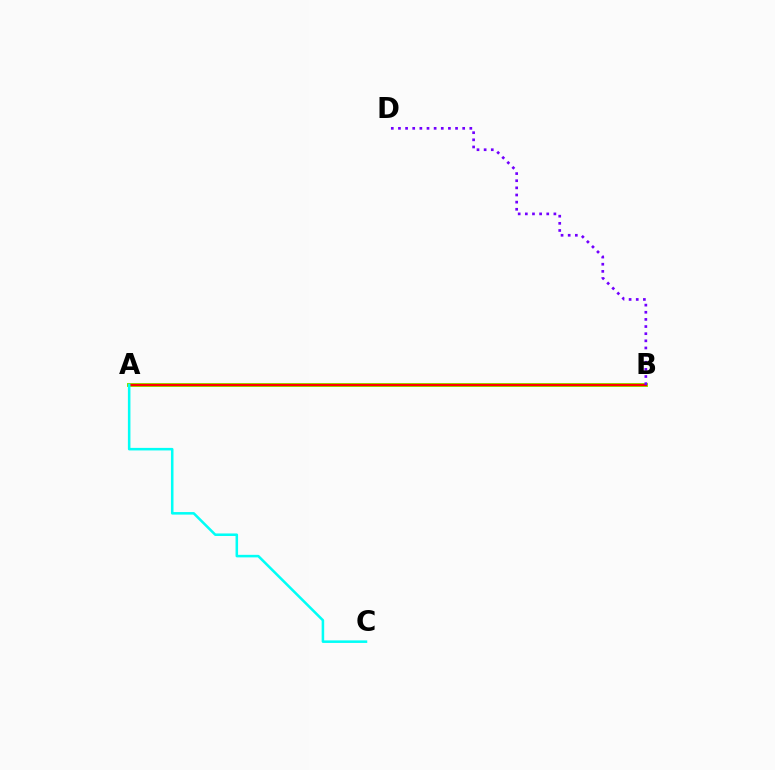{('A', 'B'): [{'color': '#84ff00', 'line_style': 'solid', 'thickness': 2.88}, {'color': '#ff0000', 'line_style': 'solid', 'thickness': 1.74}], ('A', 'C'): [{'color': '#00fff6', 'line_style': 'solid', 'thickness': 1.83}], ('B', 'D'): [{'color': '#7200ff', 'line_style': 'dotted', 'thickness': 1.94}]}